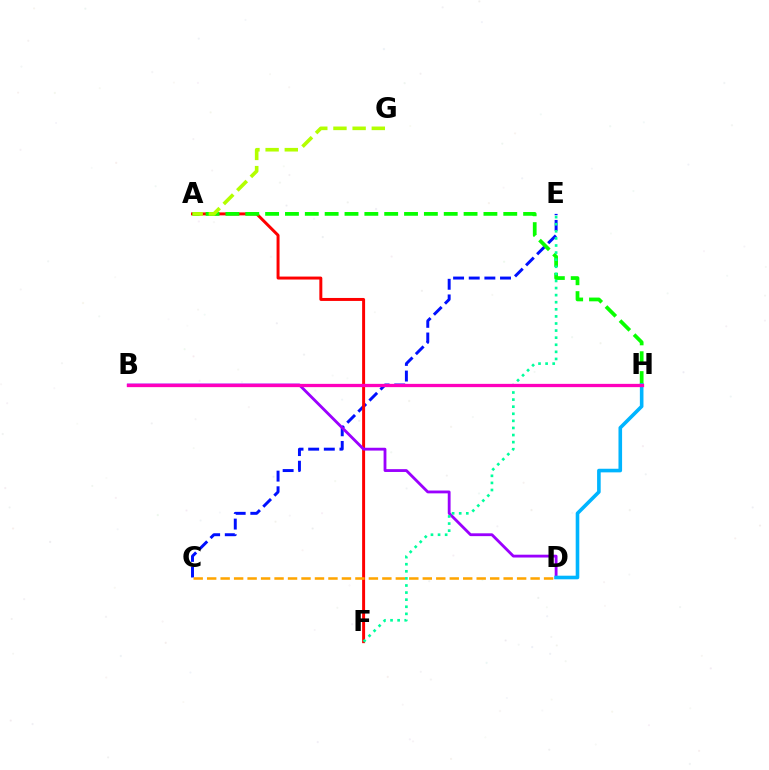{('C', 'E'): [{'color': '#0010ff', 'line_style': 'dashed', 'thickness': 2.12}], ('A', 'F'): [{'color': '#ff0000', 'line_style': 'solid', 'thickness': 2.14}], ('B', 'D'): [{'color': '#9b00ff', 'line_style': 'solid', 'thickness': 2.03}], ('A', 'H'): [{'color': '#08ff00', 'line_style': 'dashed', 'thickness': 2.7}], ('A', 'G'): [{'color': '#b3ff00', 'line_style': 'dashed', 'thickness': 2.6}], ('C', 'D'): [{'color': '#ffa500', 'line_style': 'dashed', 'thickness': 1.83}], ('E', 'F'): [{'color': '#00ff9d', 'line_style': 'dotted', 'thickness': 1.93}], ('D', 'H'): [{'color': '#00b5ff', 'line_style': 'solid', 'thickness': 2.6}], ('B', 'H'): [{'color': '#ff00bd', 'line_style': 'solid', 'thickness': 2.36}]}